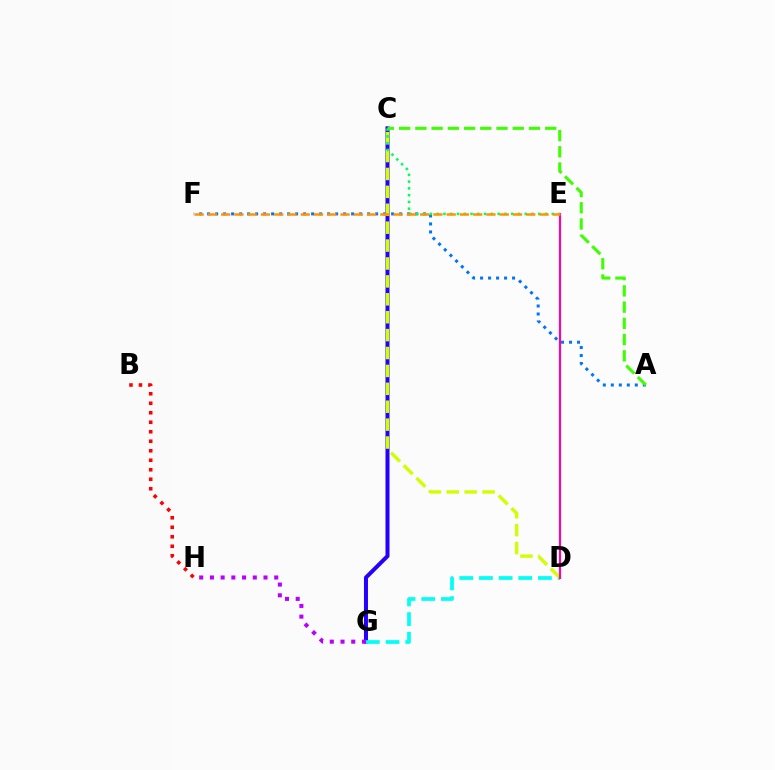{('C', 'G'): [{'color': '#2500ff', 'line_style': 'solid', 'thickness': 2.89}], ('D', 'G'): [{'color': '#00fff6', 'line_style': 'dashed', 'thickness': 2.67}], ('A', 'F'): [{'color': '#0074ff', 'line_style': 'dotted', 'thickness': 2.17}], ('B', 'H'): [{'color': '#ff0000', 'line_style': 'dotted', 'thickness': 2.58}], ('G', 'H'): [{'color': '#b900ff', 'line_style': 'dotted', 'thickness': 2.91}], ('C', 'D'): [{'color': '#d1ff00', 'line_style': 'dashed', 'thickness': 2.43}], ('D', 'E'): [{'color': '#ff00ac', 'line_style': 'solid', 'thickness': 1.56}], ('C', 'E'): [{'color': '#00ff5c', 'line_style': 'dotted', 'thickness': 1.84}], ('E', 'F'): [{'color': '#ff9400', 'line_style': 'dashed', 'thickness': 1.8}], ('A', 'C'): [{'color': '#3dff00', 'line_style': 'dashed', 'thickness': 2.21}]}